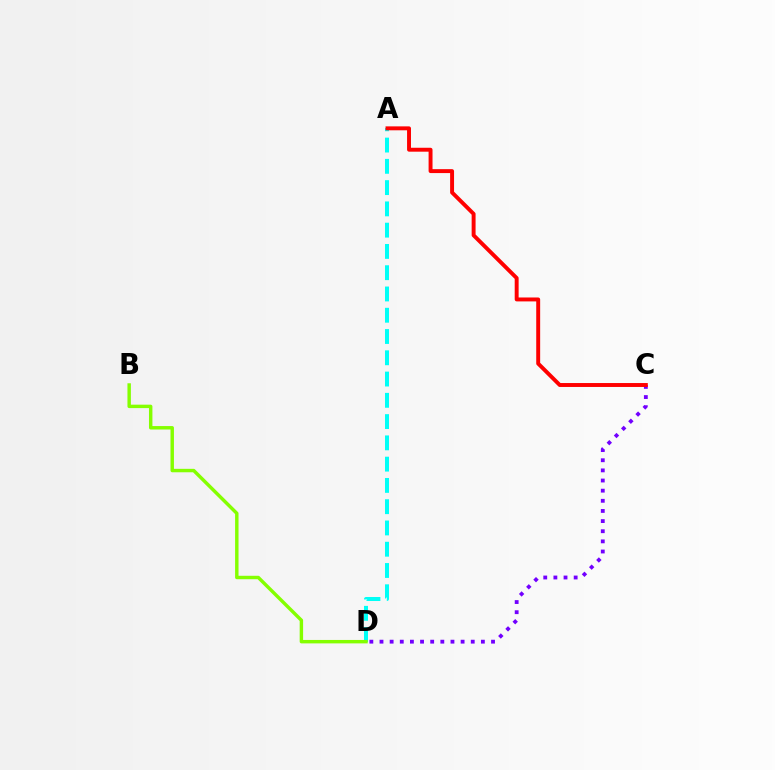{('A', 'D'): [{'color': '#00fff6', 'line_style': 'dashed', 'thickness': 2.89}], ('C', 'D'): [{'color': '#7200ff', 'line_style': 'dotted', 'thickness': 2.75}], ('B', 'D'): [{'color': '#84ff00', 'line_style': 'solid', 'thickness': 2.47}], ('A', 'C'): [{'color': '#ff0000', 'line_style': 'solid', 'thickness': 2.83}]}